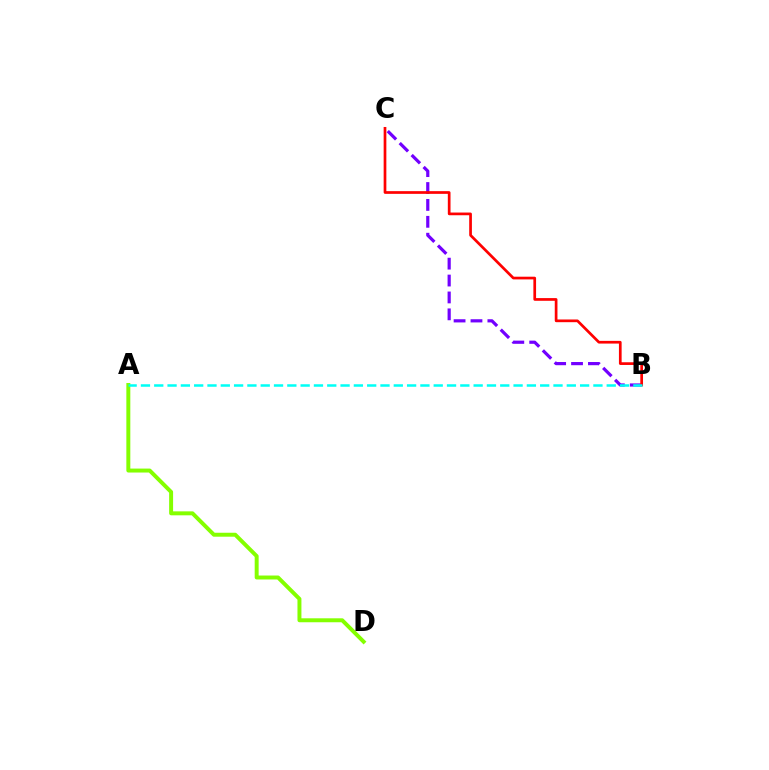{('B', 'C'): [{'color': '#7200ff', 'line_style': 'dashed', 'thickness': 2.3}, {'color': '#ff0000', 'line_style': 'solid', 'thickness': 1.95}], ('A', 'D'): [{'color': '#84ff00', 'line_style': 'solid', 'thickness': 2.85}], ('A', 'B'): [{'color': '#00fff6', 'line_style': 'dashed', 'thickness': 1.81}]}